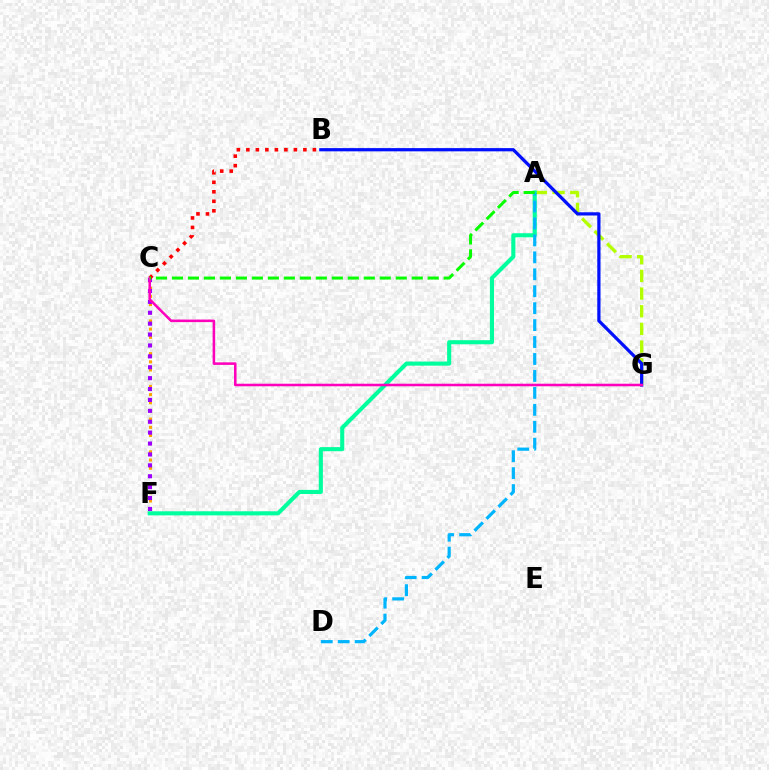{('A', 'G'): [{'color': '#b3ff00', 'line_style': 'dashed', 'thickness': 2.4}], ('C', 'F'): [{'color': '#ffa500', 'line_style': 'dotted', 'thickness': 2.22}, {'color': '#9b00ff', 'line_style': 'dotted', 'thickness': 2.96}], ('A', 'F'): [{'color': '#00ff9d', 'line_style': 'solid', 'thickness': 2.95}], ('B', 'C'): [{'color': '#ff0000', 'line_style': 'dotted', 'thickness': 2.58}], ('B', 'G'): [{'color': '#0010ff', 'line_style': 'solid', 'thickness': 2.32}], ('C', 'G'): [{'color': '#ff00bd', 'line_style': 'solid', 'thickness': 1.84}], ('A', 'D'): [{'color': '#00b5ff', 'line_style': 'dashed', 'thickness': 2.3}], ('A', 'C'): [{'color': '#08ff00', 'line_style': 'dashed', 'thickness': 2.17}]}